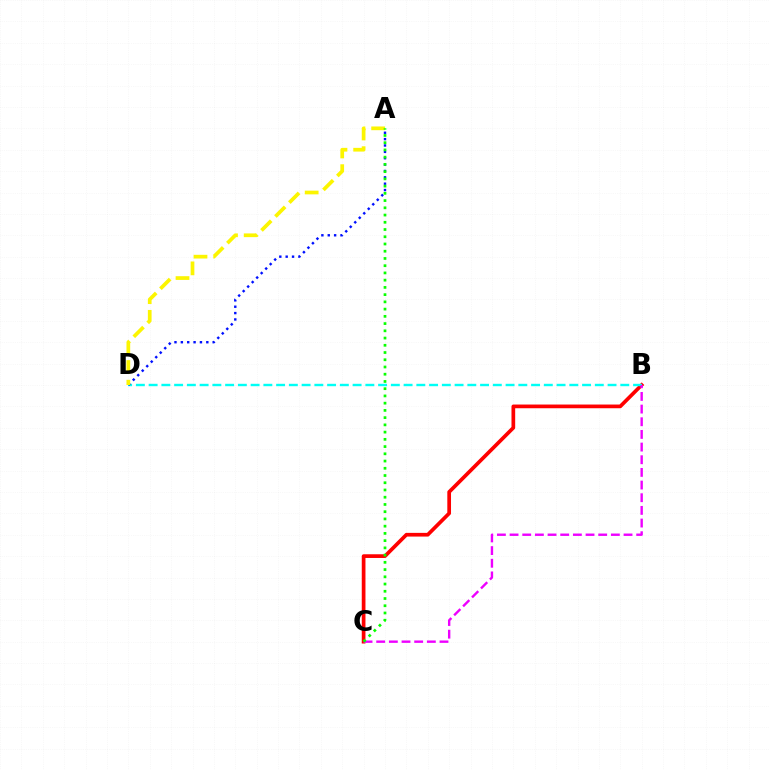{('B', 'C'): [{'color': '#ff0000', 'line_style': 'solid', 'thickness': 2.67}, {'color': '#ee00ff', 'line_style': 'dashed', 'thickness': 1.72}], ('B', 'D'): [{'color': '#00fff6', 'line_style': 'dashed', 'thickness': 1.73}], ('A', 'D'): [{'color': '#0010ff', 'line_style': 'dotted', 'thickness': 1.73}, {'color': '#fcf500', 'line_style': 'dashed', 'thickness': 2.67}], ('A', 'C'): [{'color': '#08ff00', 'line_style': 'dotted', 'thickness': 1.97}]}